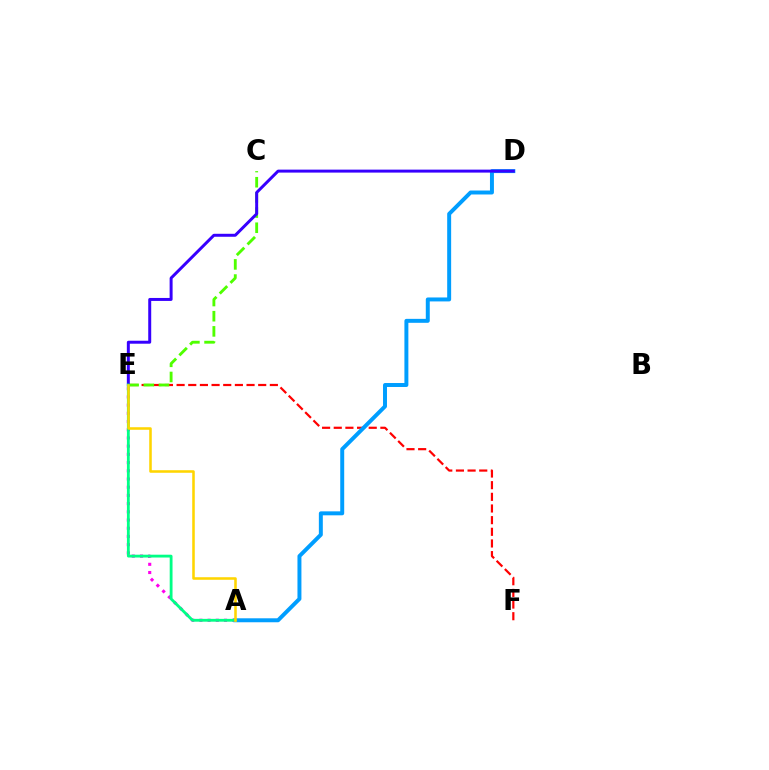{('E', 'F'): [{'color': '#ff0000', 'line_style': 'dashed', 'thickness': 1.58}], ('C', 'E'): [{'color': '#4fff00', 'line_style': 'dashed', 'thickness': 2.06}], ('A', 'D'): [{'color': '#009eff', 'line_style': 'solid', 'thickness': 2.85}], ('A', 'E'): [{'color': '#ff00ed', 'line_style': 'dotted', 'thickness': 2.23}, {'color': '#00ff86', 'line_style': 'solid', 'thickness': 2.03}, {'color': '#ffd500', 'line_style': 'solid', 'thickness': 1.84}], ('D', 'E'): [{'color': '#3700ff', 'line_style': 'solid', 'thickness': 2.14}]}